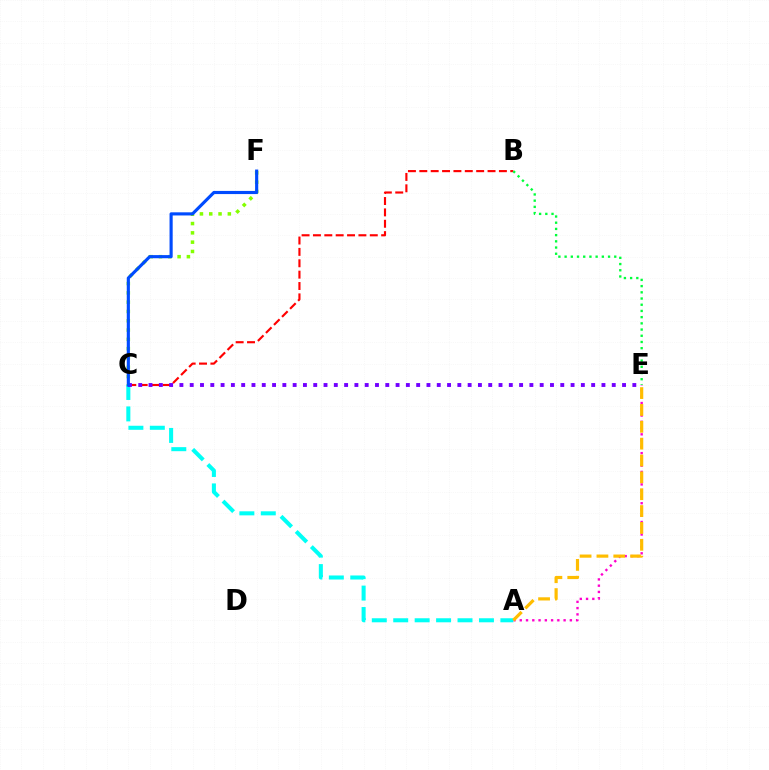{('A', 'E'): [{'color': '#ff00cf', 'line_style': 'dotted', 'thickness': 1.7}, {'color': '#ffbd00', 'line_style': 'dashed', 'thickness': 2.29}], ('B', 'C'): [{'color': '#ff0000', 'line_style': 'dashed', 'thickness': 1.54}], ('A', 'C'): [{'color': '#00fff6', 'line_style': 'dashed', 'thickness': 2.91}], ('C', 'F'): [{'color': '#84ff00', 'line_style': 'dotted', 'thickness': 2.53}, {'color': '#004bff', 'line_style': 'solid', 'thickness': 2.26}], ('B', 'E'): [{'color': '#00ff39', 'line_style': 'dotted', 'thickness': 1.69}], ('C', 'E'): [{'color': '#7200ff', 'line_style': 'dotted', 'thickness': 2.8}]}